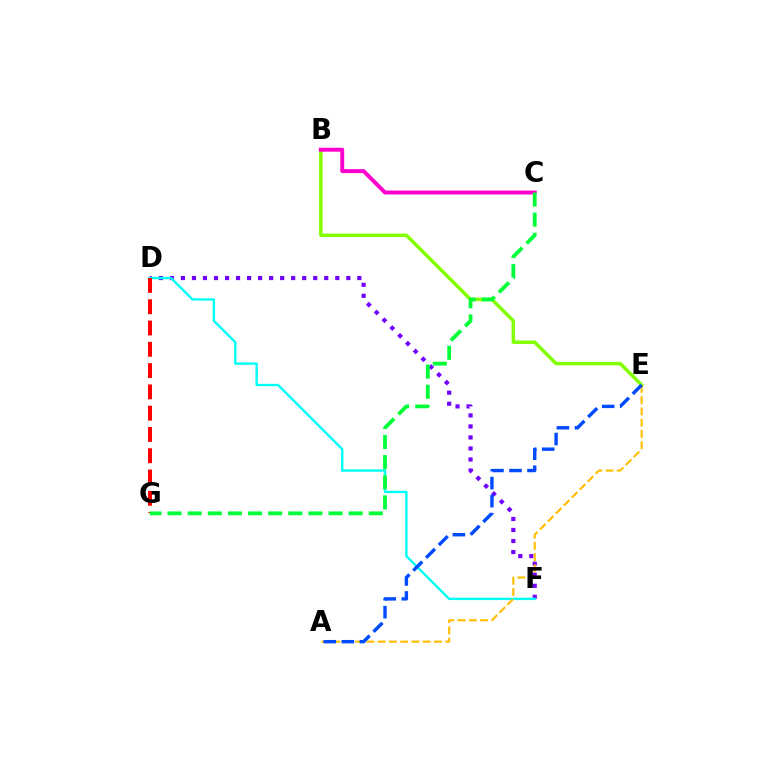{('B', 'E'): [{'color': '#84ff00', 'line_style': 'solid', 'thickness': 2.52}], ('D', 'F'): [{'color': '#7200ff', 'line_style': 'dotted', 'thickness': 3.0}, {'color': '#00fff6', 'line_style': 'solid', 'thickness': 1.71}], ('A', 'E'): [{'color': '#ffbd00', 'line_style': 'dashed', 'thickness': 1.53}, {'color': '#004bff', 'line_style': 'dashed', 'thickness': 2.45}], ('D', 'G'): [{'color': '#ff0000', 'line_style': 'dashed', 'thickness': 2.89}], ('B', 'C'): [{'color': '#ff00cf', 'line_style': 'solid', 'thickness': 2.84}], ('C', 'G'): [{'color': '#00ff39', 'line_style': 'dashed', 'thickness': 2.73}]}